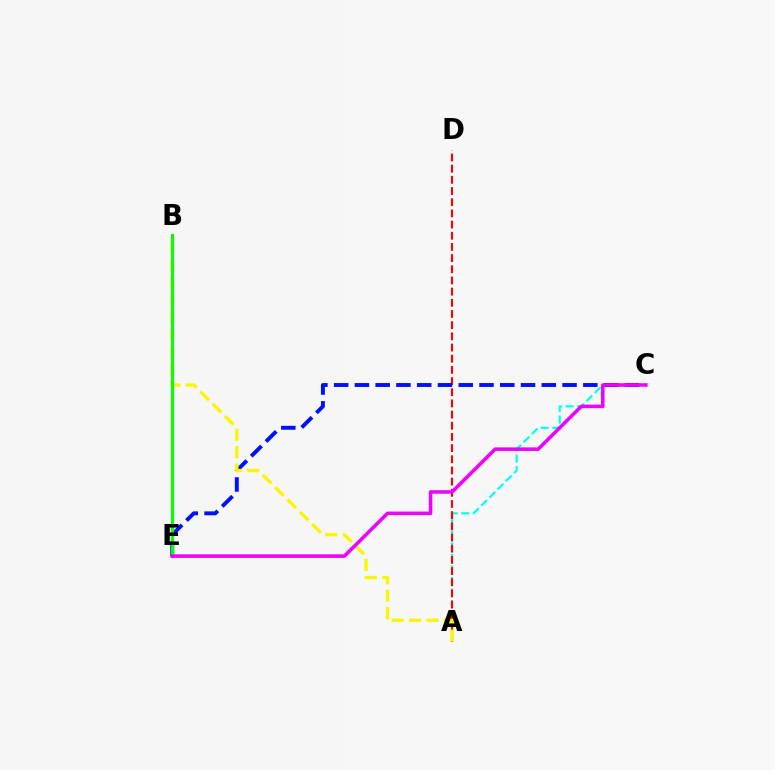{('A', 'C'): [{'color': '#00fff6', 'line_style': 'dashed', 'thickness': 1.57}], ('A', 'D'): [{'color': '#ff0000', 'line_style': 'dashed', 'thickness': 1.52}], ('C', 'E'): [{'color': '#0010ff', 'line_style': 'dashed', 'thickness': 2.82}, {'color': '#ee00ff', 'line_style': 'solid', 'thickness': 2.55}], ('A', 'B'): [{'color': '#fcf500', 'line_style': 'dashed', 'thickness': 2.37}], ('B', 'E'): [{'color': '#08ff00', 'line_style': 'solid', 'thickness': 2.29}]}